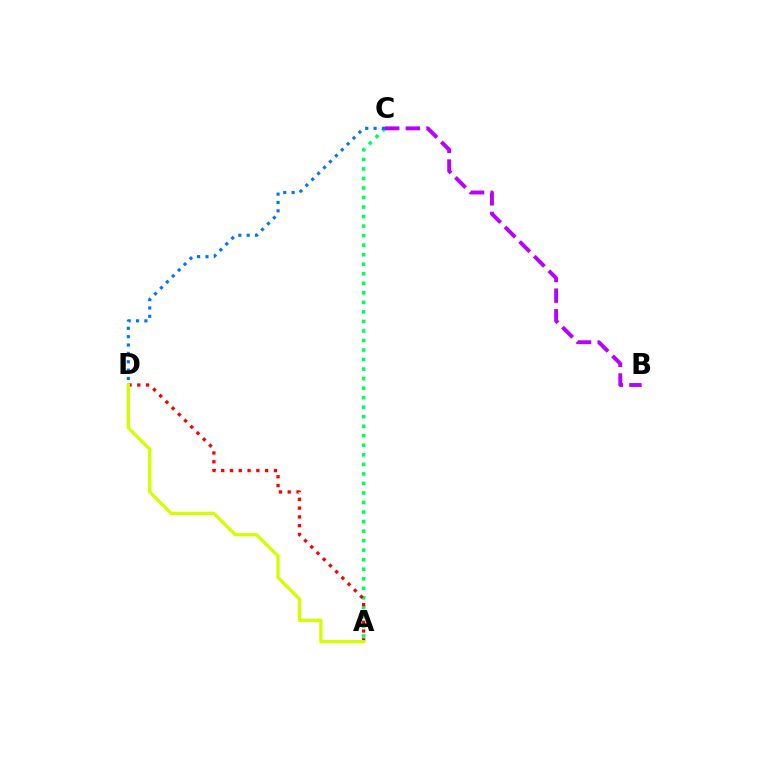{('A', 'C'): [{'color': '#00ff5c', 'line_style': 'dotted', 'thickness': 2.59}], ('B', 'C'): [{'color': '#b900ff', 'line_style': 'dashed', 'thickness': 2.81}], ('C', 'D'): [{'color': '#0074ff', 'line_style': 'dotted', 'thickness': 2.27}], ('A', 'D'): [{'color': '#ff0000', 'line_style': 'dotted', 'thickness': 2.39}, {'color': '#d1ff00', 'line_style': 'solid', 'thickness': 2.36}]}